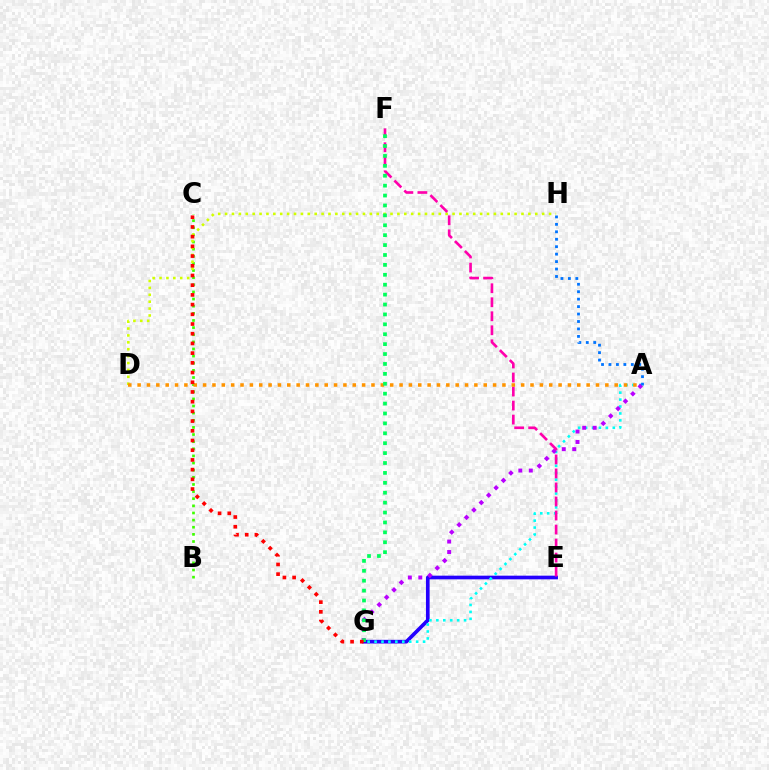{('B', 'C'): [{'color': '#3dff00', 'line_style': 'dotted', 'thickness': 1.94}], ('E', 'G'): [{'color': '#2500ff', 'line_style': 'solid', 'thickness': 2.65}], ('D', 'H'): [{'color': '#d1ff00', 'line_style': 'dotted', 'thickness': 1.87}], ('A', 'G'): [{'color': '#00fff6', 'line_style': 'dotted', 'thickness': 1.88}, {'color': '#b900ff', 'line_style': 'dotted', 'thickness': 2.84}], ('E', 'F'): [{'color': '#ff00ac', 'line_style': 'dashed', 'thickness': 1.9}], ('A', 'D'): [{'color': '#ff9400', 'line_style': 'dotted', 'thickness': 2.54}], ('A', 'H'): [{'color': '#0074ff', 'line_style': 'dotted', 'thickness': 2.02}], ('F', 'G'): [{'color': '#00ff5c', 'line_style': 'dotted', 'thickness': 2.69}], ('C', 'G'): [{'color': '#ff0000', 'line_style': 'dotted', 'thickness': 2.64}]}